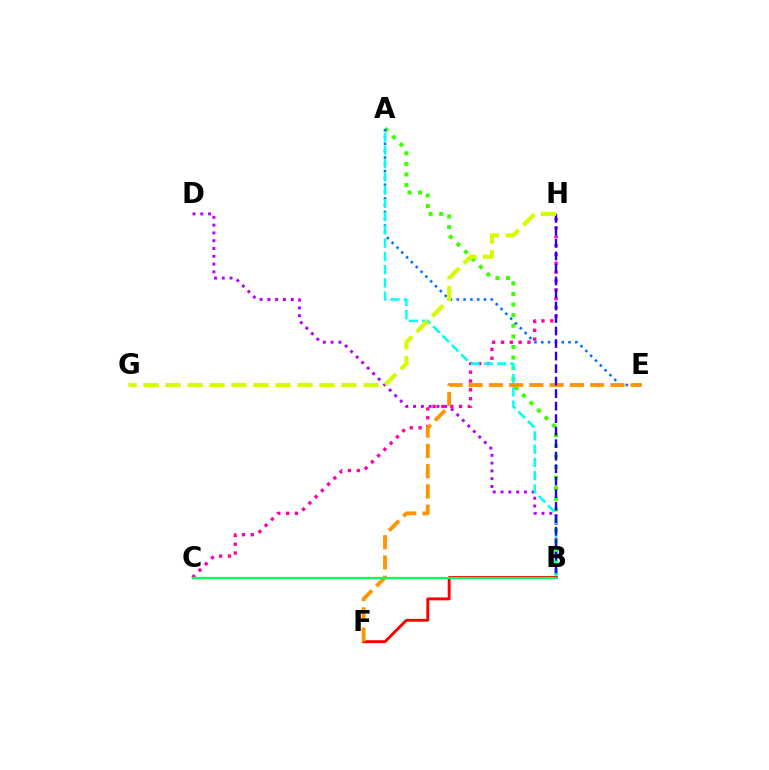{('B', 'D'): [{'color': '#b900ff', 'line_style': 'dotted', 'thickness': 2.12}], ('A', 'B'): [{'color': '#3dff00', 'line_style': 'dotted', 'thickness': 2.88}, {'color': '#00fff6', 'line_style': 'dashed', 'thickness': 1.8}], ('C', 'H'): [{'color': '#ff00ac', 'line_style': 'dotted', 'thickness': 2.4}], ('A', 'E'): [{'color': '#0074ff', 'line_style': 'dotted', 'thickness': 1.85}], ('B', 'F'): [{'color': '#ff0000', 'line_style': 'solid', 'thickness': 2.09}], ('E', 'F'): [{'color': '#ff9400', 'line_style': 'dashed', 'thickness': 2.75}], ('B', 'H'): [{'color': '#2500ff', 'line_style': 'dashed', 'thickness': 1.7}], ('G', 'H'): [{'color': '#d1ff00', 'line_style': 'dashed', 'thickness': 2.99}], ('B', 'C'): [{'color': '#00ff5c', 'line_style': 'solid', 'thickness': 1.65}]}